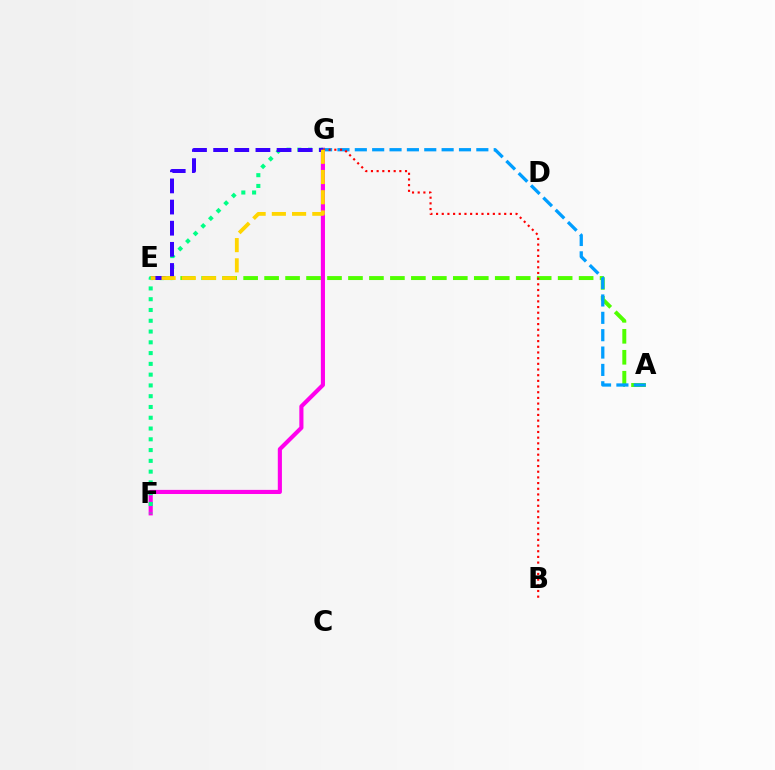{('A', 'E'): [{'color': '#4fff00', 'line_style': 'dashed', 'thickness': 2.85}], ('F', 'G'): [{'color': '#ff00ed', 'line_style': 'solid', 'thickness': 2.97}, {'color': '#00ff86', 'line_style': 'dotted', 'thickness': 2.93}], ('A', 'G'): [{'color': '#009eff', 'line_style': 'dashed', 'thickness': 2.36}], ('B', 'G'): [{'color': '#ff0000', 'line_style': 'dotted', 'thickness': 1.54}], ('E', 'G'): [{'color': '#3700ff', 'line_style': 'dashed', 'thickness': 2.87}, {'color': '#ffd500', 'line_style': 'dashed', 'thickness': 2.75}]}